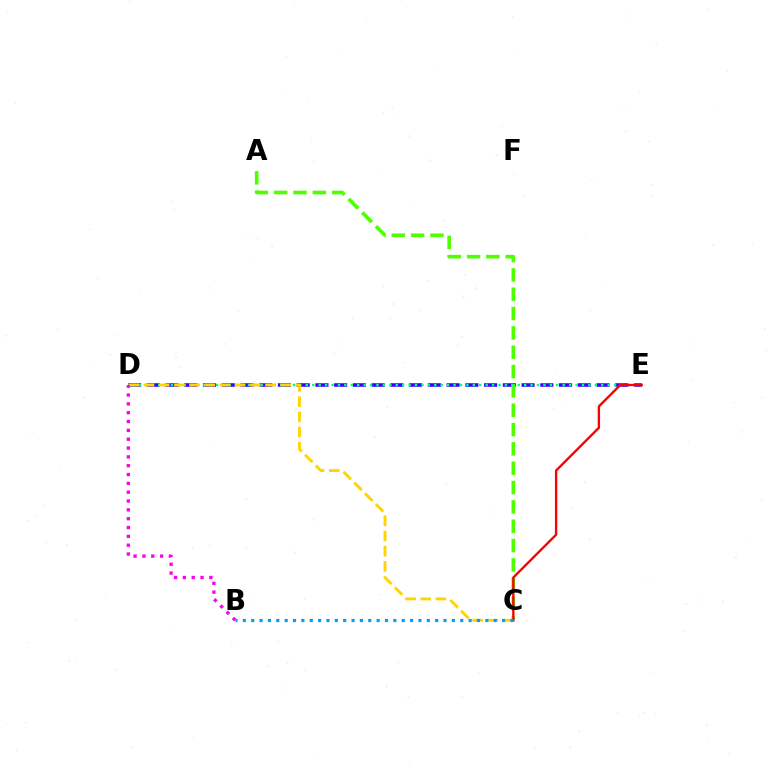{('D', 'E'): [{'color': '#3700ff', 'line_style': 'dashed', 'thickness': 2.55}, {'color': '#00ff86', 'line_style': 'dotted', 'thickness': 1.74}], ('A', 'C'): [{'color': '#4fff00', 'line_style': 'dashed', 'thickness': 2.63}], ('C', 'D'): [{'color': '#ffd500', 'line_style': 'dashed', 'thickness': 2.06}], ('B', 'D'): [{'color': '#ff00ed', 'line_style': 'dotted', 'thickness': 2.4}], ('C', 'E'): [{'color': '#ff0000', 'line_style': 'solid', 'thickness': 1.71}], ('B', 'C'): [{'color': '#009eff', 'line_style': 'dotted', 'thickness': 2.27}]}